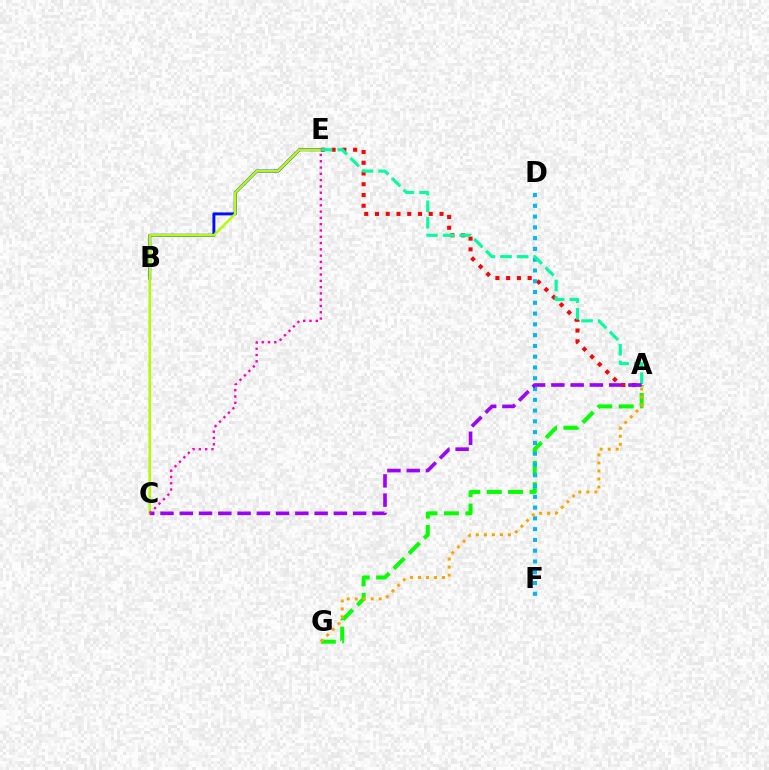{('B', 'E'): [{'color': '#0010ff', 'line_style': 'solid', 'thickness': 2.13}], ('C', 'E'): [{'color': '#b3ff00', 'line_style': 'solid', 'thickness': 1.84}, {'color': '#ff00bd', 'line_style': 'dotted', 'thickness': 1.71}], ('A', 'E'): [{'color': '#ff0000', 'line_style': 'dotted', 'thickness': 2.92}, {'color': '#00ff9d', 'line_style': 'dashed', 'thickness': 2.25}], ('A', 'G'): [{'color': '#08ff00', 'line_style': 'dashed', 'thickness': 2.91}, {'color': '#ffa500', 'line_style': 'dotted', 'thickness': 2.18}], ('D', 'F'): [{'color': '#00b5ff', 'line_style': 'dotted', 'thickness': 2.93}], ('A', 'C'): [{'color': '#9b00ff', 'line_style': 'dashed', 'thickness': 2.62}]}